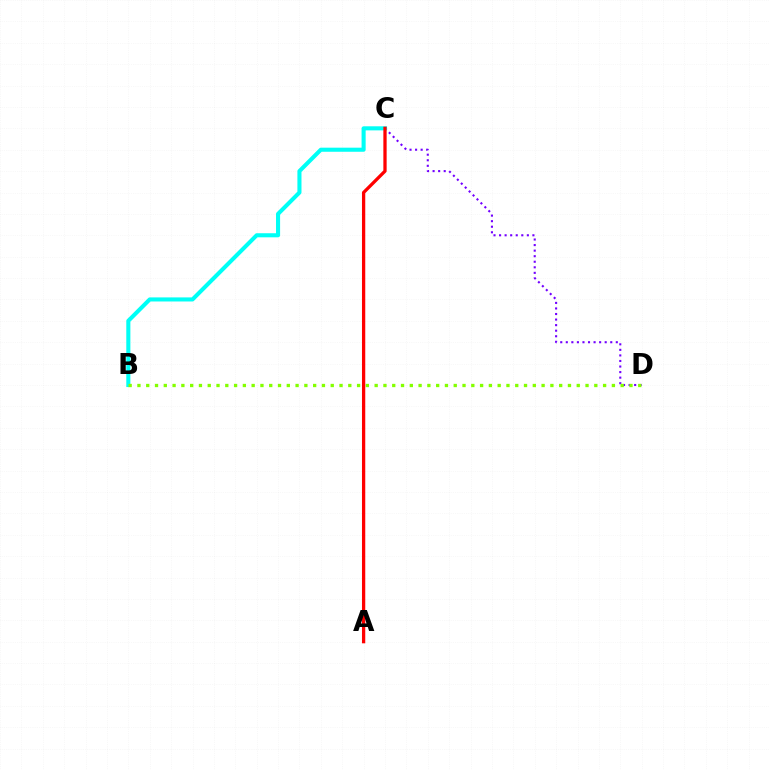{('C', 'D'): [{'color': '#7200ff', 'line_style': 'dotted', 'thickness': 1.51}], ('B', 'C'): [{'color': '#00fff6', 'line_style': 'solid', 'thickness': 2.94}], ('B', 'D'): [{'color': '#84ff00', 'line_style': 'dotted', 'thickness': 2.39}], ('A', 'C'): [{'color': '#ff0000', 'line_style': 'solid', 'thickness': 2.36}]}